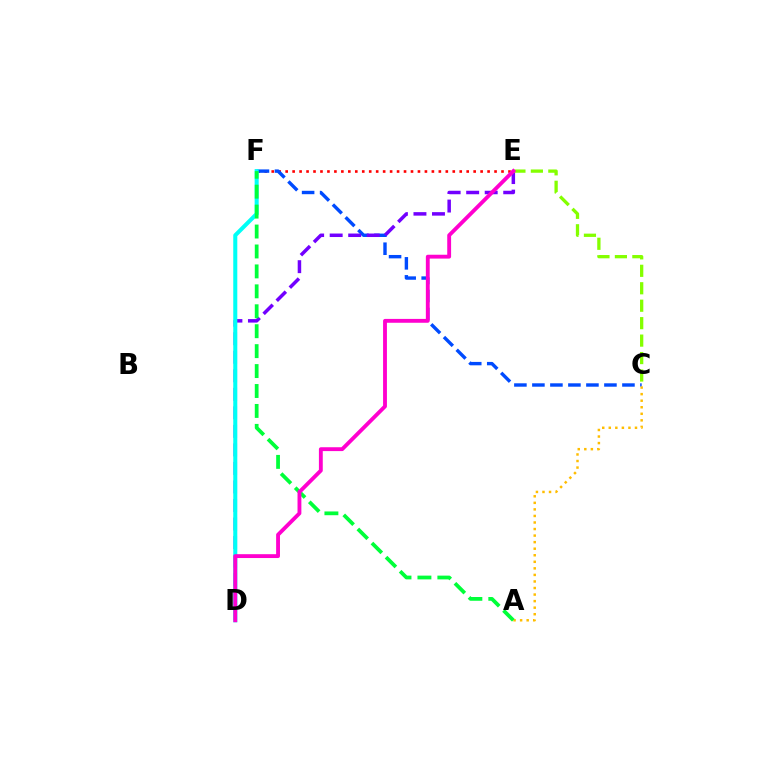{('E', 'F'): [{'color': '#ff0000', 'line_style': 'dotted', 'thickness': 1.89}], ('C', 'F'): [{'color': '#004bff', 'line_style': 'dashed', 'thickness': 2.45}], ('D', 'E'): [{'color': '#7200ff', 'line_style': 'dashed', 'thickness': 2.52}, {'color': '#ff00cf', 'line_style': 'solid', 'thickness': 2.77}], ('C', 'E'): [{'color': '#84ff00', 'line_style': 'dashed', 'thickness': 2.37}], ('D', 'F'): [{'color': '#00fff6', 'line_style': 'solid', 'thickness': 2.91}], ('A', 'C'): [{'color': '#ffbd00', 'line_style': 'dotted', 'thickness': 1.78}], ('A', 'F'): [{'color': '#00ff39', 'line_style': 'dashed', 'thickness': 2.71}]}